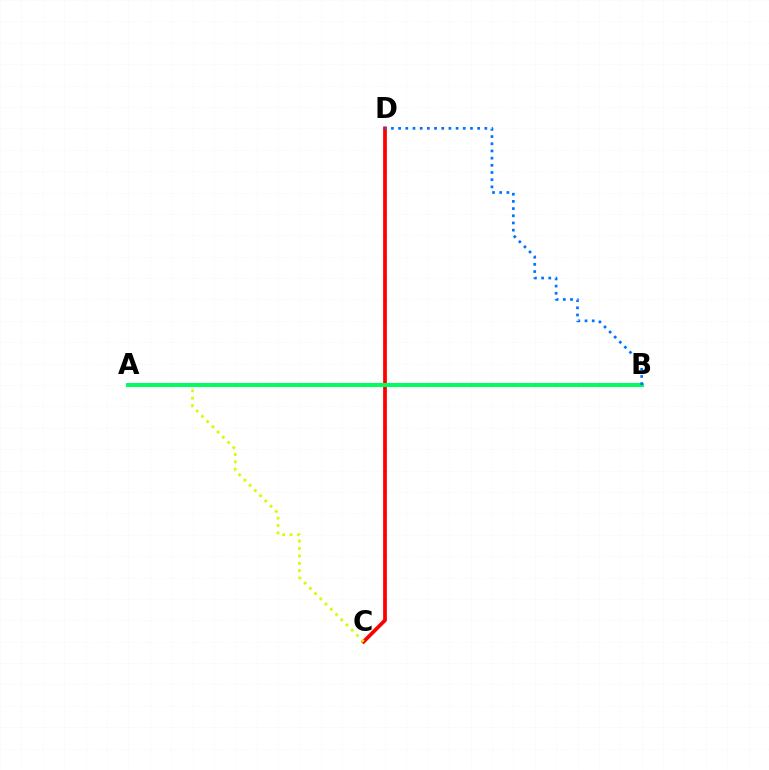{('C', 'D'): [{'color': '#ff0000', 'line_style': 'solid', 'thickness': 2.7}], ('A', 'C'): [{'color': '#d1ff00', 'line_style': 'dotted', 'thickness': 2.01}], ('A', 'B'): [{'color': '#b900ff', 'line_style': 'solid', 'thickness': 2.86}, {'color': '#00ff5c', 'line_style': 'solid', 'thickness': 2.9}], ('B', 'D'): [{'color': '#0074ff', 'line_style': 'dotted', 'thickness': 1.95}]}